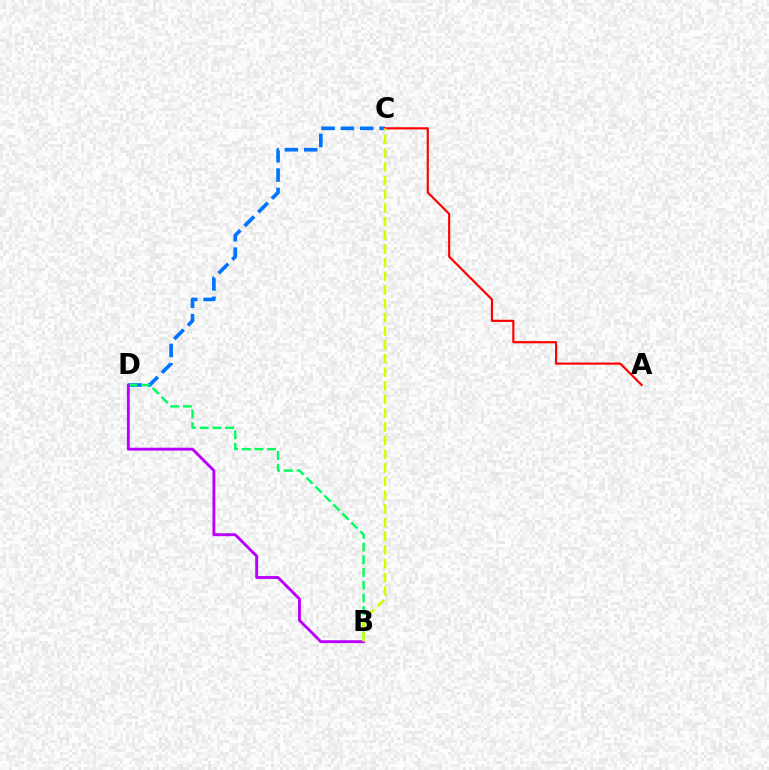{('C', 'D'): [{'color': '#0074ff', 'line_style': 'dashed', 'thickness': 2.63}], ('A', 'C'): [{'color': '#ff0000', 'line_style': 'solid', 'thickness': 1.55}], ('B', 'D'): [{'color': '#00ff5c', 'line_style': 'dashed', 'thickness': 1.72}, {'color': '#b900ff', 'line_style': 'solid', 'thickness': 2.07}], ('B', 'C'): [{'color': '#d1ff00', 'line_style': 'dashed', 'thickness': 1.86}]}